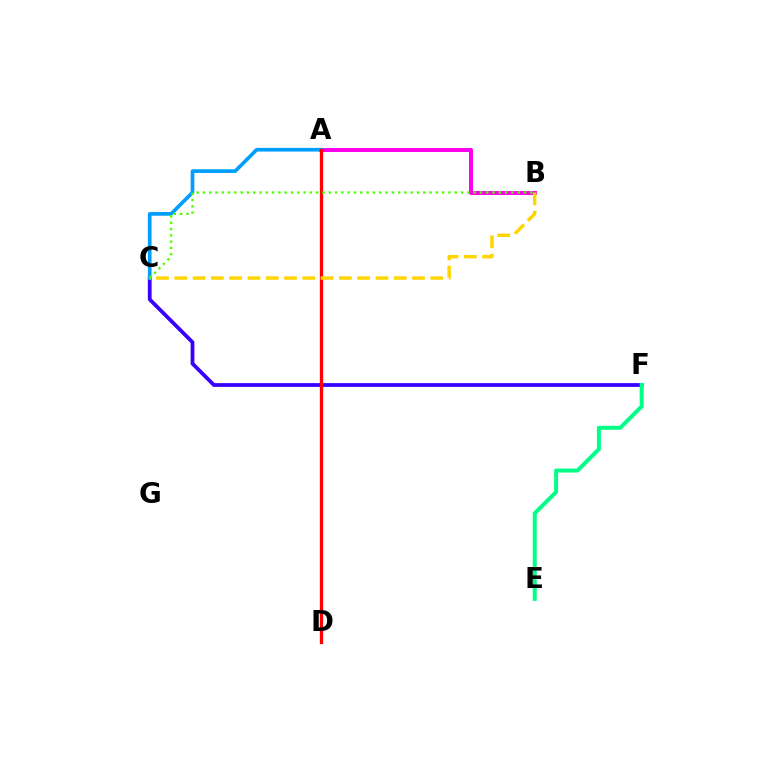{('C', 'F'): [{'color': '#3700ff', 'line_style': 'solid', 'thickness': 2.71}], ('A', 'B'): [{'color': '#ff00ed', 'line_style': 'solid', 'thickness': 2.86}], ('A', 'C'): [{'color': '#009eff', 'line_style': 'solid', 'thickness': 2.64}], ('E', 'F'): [{'color': '#00ff86', 'line_style': 'solid', 'thickness': 2.87}], ('A', 'D'): [{'color': '#ff0000', 'line_style': 'solid', 'thickness': 2.36}], ('B', 'C'): [{'color': '#ffd500', 'line_style': 'dashed', 'thickness': 2.48}, {'color': '#4fff00', 'line_style': 'dotted', 'thickness': 1.71}]}